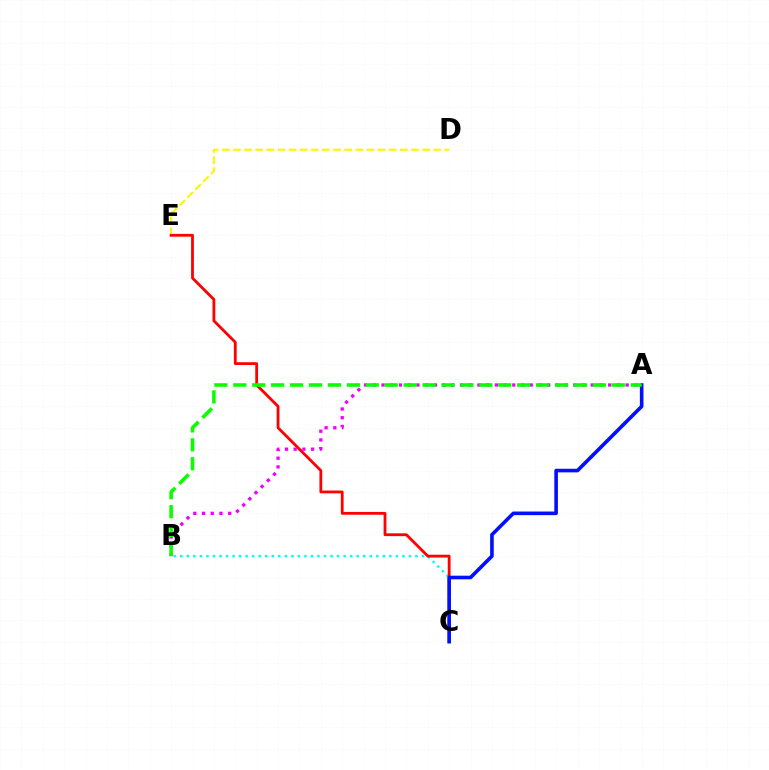{('B', 'C'): [{'color': '#00fff6', 'line_style': 'dotted', 'thickness': 1.77}], ('D', 'E'): [{'color': '#fcf500', 'line_style': 'dashed', 'thickness': 1.51}], ('C', 'E'): [{'color': '#ff0000', 'line_style': 'solid', 'thickness': 2.02}], ('A', 'C'): [{'color': '#0010ff', 'line_style': 'solid', 'thickness': 2.6}], ('A', 'B'): [{'color': '#ee00ff', 'line_style': 'dotted', 'thickness': 2.37}, {'color': '#08ff00', 'line_style': 'dashed', 'thickness': 2.57}]}